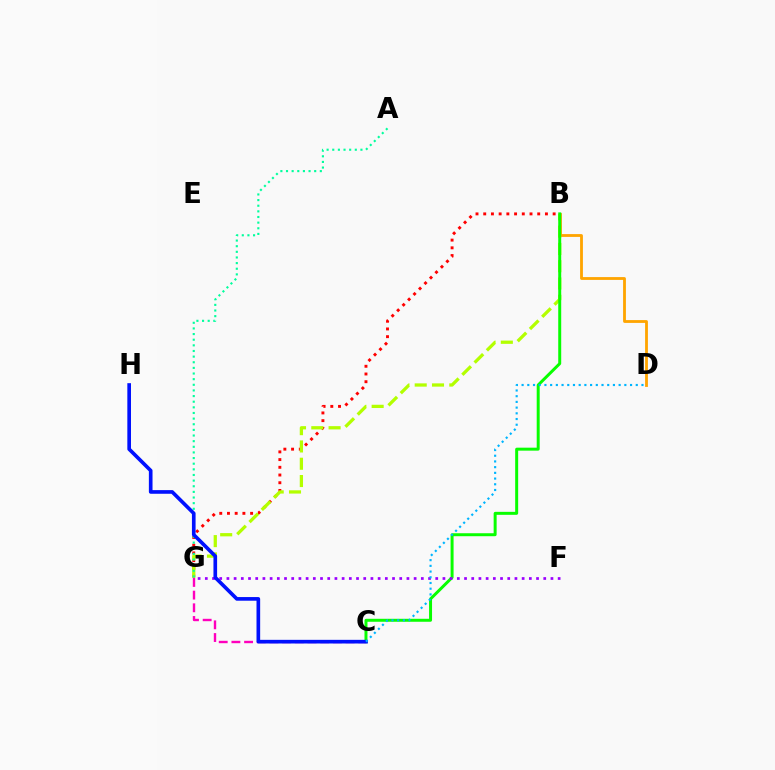{('B', 'G'): [{'color': '#ff0000', 'line_style': 'dotted', 'thickness': 2.1}, {'color': '#b3ff00', 'line_style': 'dashed', 'thickness': 2.35}], ('B', 'D'): [{'color': '#ffa500', 'line_style': 'solid', 'thickness': 2.03}], ('A', 'G'): [{'color': '#00ff9d', 'line_style': 'dotted', 'thickness': 1.53}], ('B', 'C'): [{'color': '#08ff00', 'line_style': 'solid', 'thickness': 2.14}], ('C', 'G'): [{'color': '#ff00bd', 'line_style': 'dashed', 'thickness': 1.72}], ('F', 'G'): [{'color': '#9b00ff', 'line_style': 'dotted', 'thickness': 1.96}], ('C', 'H'): [{'color': '#0010ff', 'line_style': 'solid', 'thickness': 2.63}], ('C', 'D'): [{'color': '#00b5ff', 'line_style': 'dotted', 'thickness': 1.55}]}